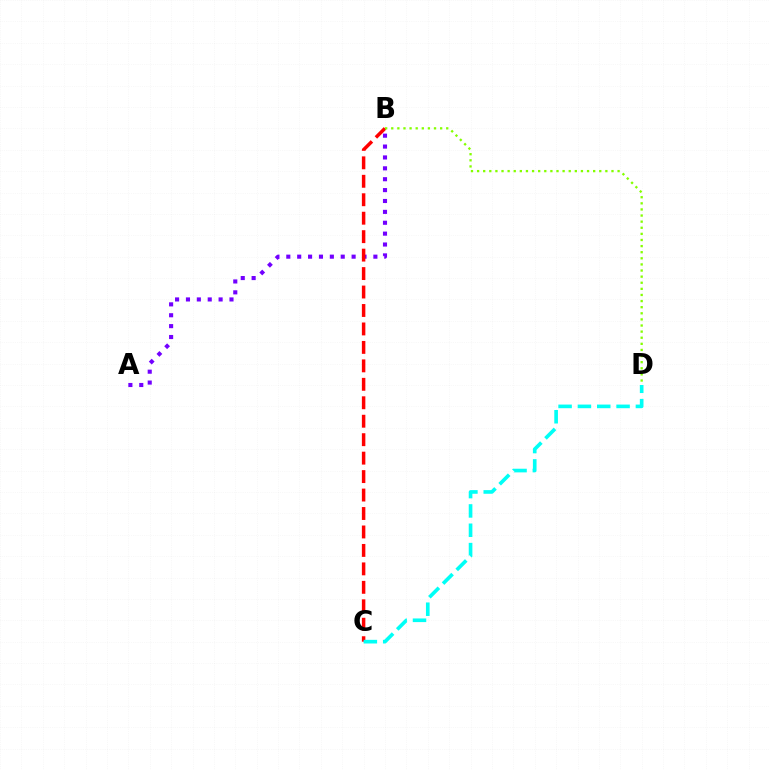{('A', 'B'): [{'color': '#7200ff', 'line_style': 'dotted', 'thickness': 2.96}], ('B', 'C'): [{'color': '#ff0000', 'line_style': 'dashed', 'thickness': 2.51}], ('B', 'D'): [{'color': '#84ff00', 'line_style': 'dotted', 'thickness': 1.66}], ('C', 'D'): [{'color': '#00fff6', 'line_style': 'dashed', 'thickness': 2.63}]}